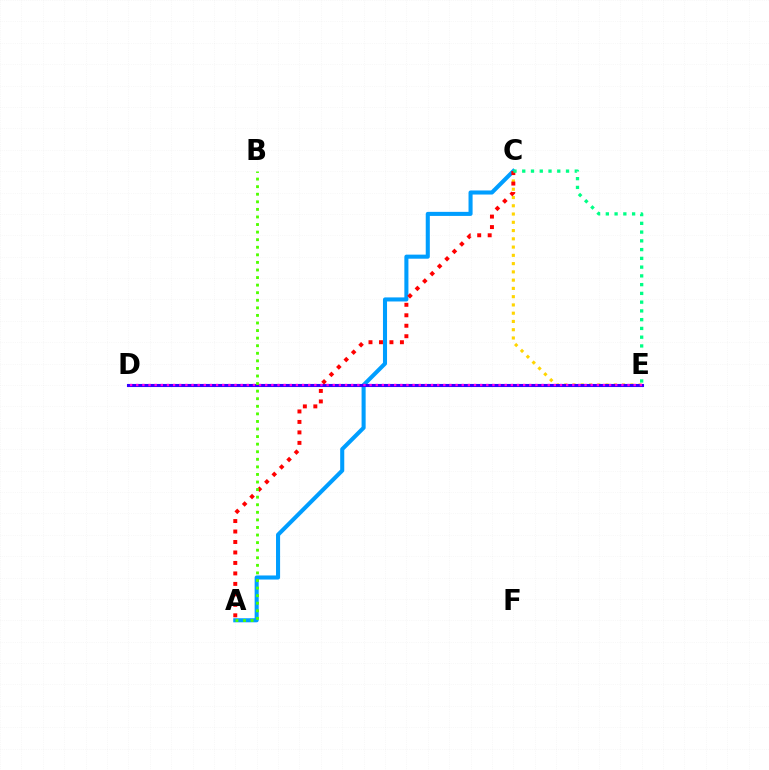{('C', 'E'): [{'color': '#ffd500', 'line_style': 'dotted', 'thickness': 2.24}, {'color': '#00ff86', 'line_style': 'dotted', 'thickness': 2.38}], ('A', 'C'): [{'color': '#009eff', 'line_style': 'solid', 'thickness': 2.93}, {'color': '#ff0000', 'line_style': 'dotted', 'thickness': 2.85}], ('D', 'E'): [{'color': '#3700ff', 'line_style': 'solid', 'thickness': 2.22}, {'color': '#ff00ed', 'line_style': 'dotted', 'thickness': 1.67}], ('A', 'B'): [{'color': '#4fff00', 'line_style': 'dotted', 'thickness': 2.06}]}